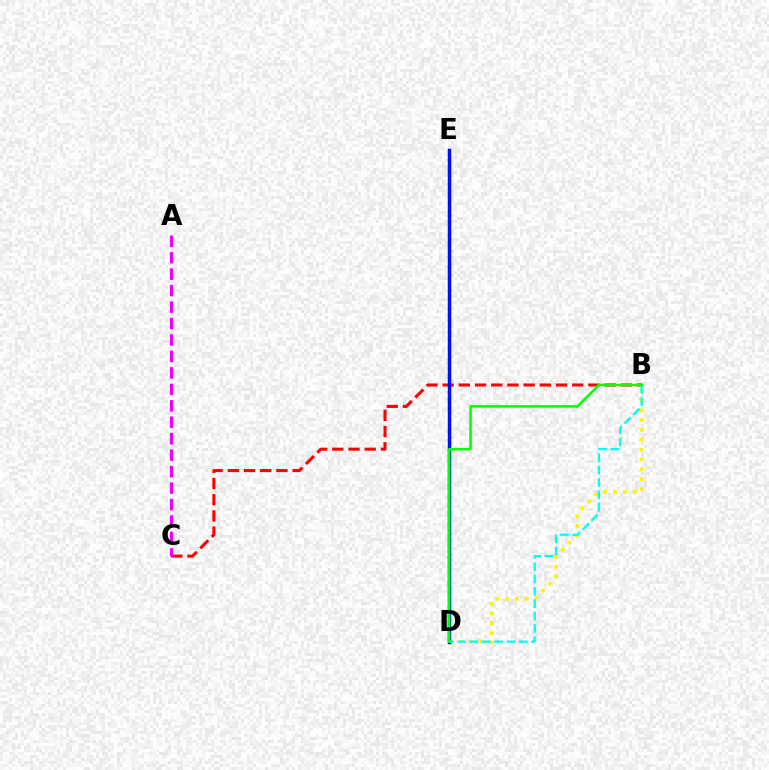{('B', 'D'): [{'color': '#fcf500', 'line_style': 'dotted', 'thickness': 2.68}, {'color': '#00fff6', 'line_style': 'dashed', 'thickness': 1.68}, {'color': '#08ff00', 'line_style': 'solid', 'thickness': 1.81}], ('B', 'C'): [{'color': '#ff0000', 'line_style': 'dashed', 'thickness': 2.2}], ('D', 'E'): [{'color': '#0010ff', 'line_style': 'solid', 'thickness': 2.51}], ('A', 'C'): [{'color': '#ee00ff', 'line_style': 'dashed', 'thickness': 2.24}]}